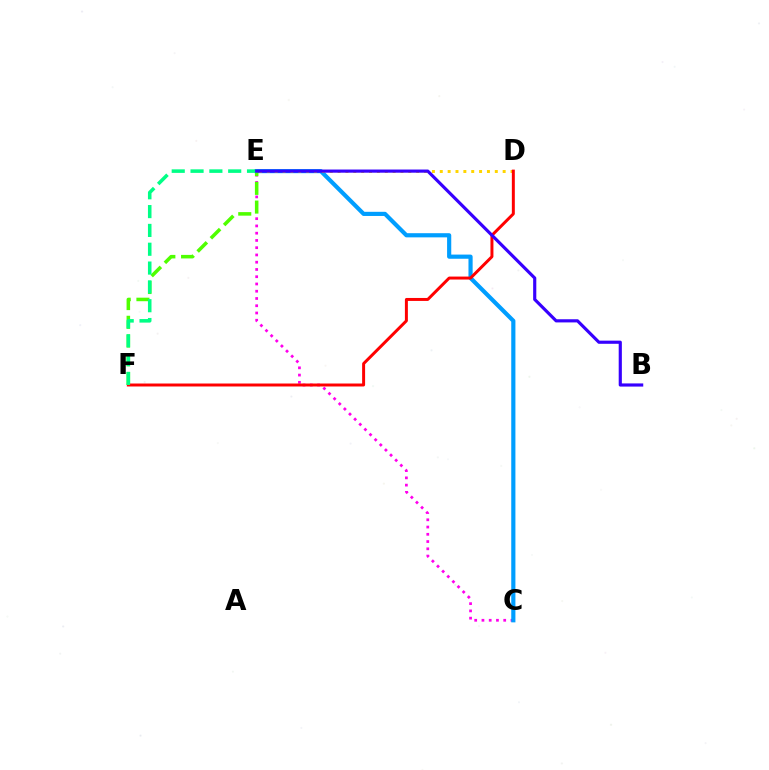{('C', 'E'): [{'color': '#ff00ed', 'line_style': 'dotted', 'thickness': 1.97}, {'color': '#009eff', 'line_style': 'solid', 'thickness': 3.0}], ('D', 'E'): [{'color': '#ffd500', 'line_style': 'dotted', 'thickness': 2.14}], ('E', 'F'): [{'color': '#4fff00', 'line_style': 'dashed', 'thickness': 2.54}, {'color': '#00ff86', 'line_style': 'dashed', 'thickness': 2.56}], ('D', 'F'): [{'color': '#ff0000', 'line_style': 'solid', 'thickness': 2.14}], ('B', 'E'): [{'color': '#3700ff', 'line_style': 'solid', 'thickness': 2.27}]}